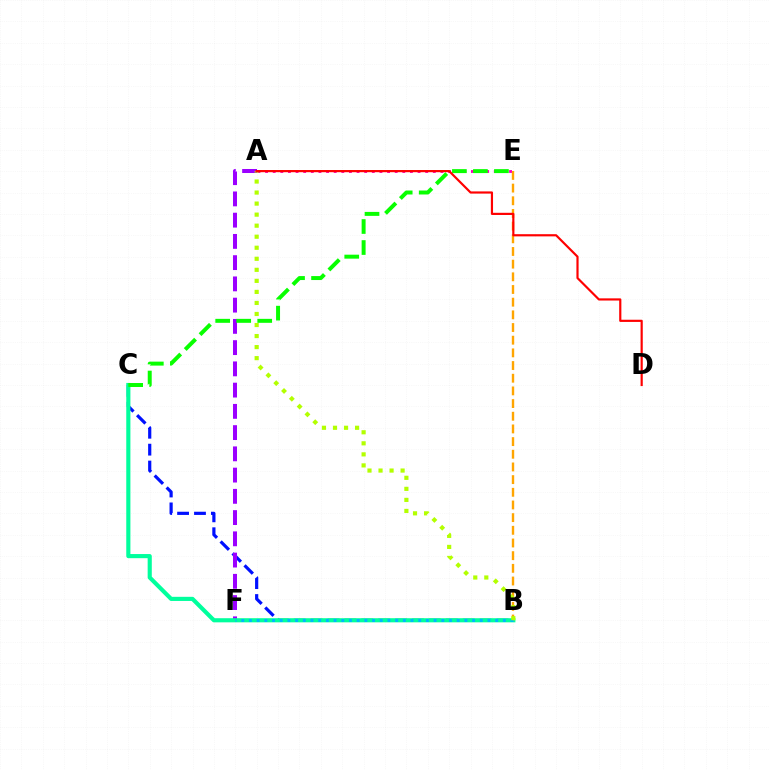{('B', 'E'): [{'color': '#ffa500', 'line_style': 'dashed', 'thickness': 1.72}], ('B', 'C'): [{'color': '#0010ff', 'line_style': 'dashed', 'thickness': 2.3}, {'color': '#00ff9d', 'line_style': 'solid', 'thickness': 2.98}], ('A', 'F'): [{'color': '#9b00ff', 'line_style': 'dashed', 'thickness': 2.89}], ('A', 'E'): [{'color': '#ff00bd', 'line_style': 'dotted', 'thickness': 2.07}], ('B', 'F'): [{'color': '#00b5ff', 'line_style': 'dotted', 'thickness': 2.09}], ('A', 'B'): [{'color': '#b3ff00', 'line_style': 'dotted', 'thickness': 3.0}], ('C', 'E'): [{'color': '#08ff00', 'line_style': 'dashed', 'thickness': 2.86}], ('A', 'D'): [{'color': '#ff0000', 'line_style': 'solid', 'thickness': 1.57}]}